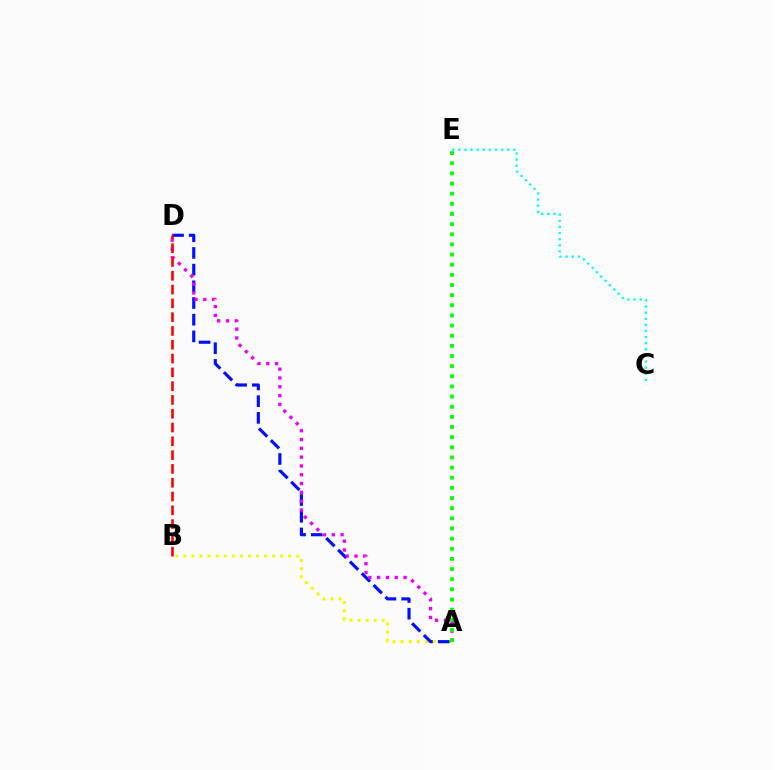{('A', 'B'): [{'color': '#fcf500', 'line_style': 'dotted', 'thickness': 2.19}], ('A', 'D'): [{'color': '#0010ff', 'line_style': 'dashed', 'thickness': 2.27}, {'color': '#ee00ff', 'line_style': 'dotted', 'thickness': 2.39}], ('B', 'D'): [{'color': '#ff0000', 'line_style': 'dashed', 'thickness': 1.87}], ('C', 'E'): [{'color': '#00fff6', 'line_style': 'dotted', 'thickness': 1.66}], ('A', 'E'): [{'color': '#08ff00', 'line_style': 'dotted', 'thickness': 2.76}]}